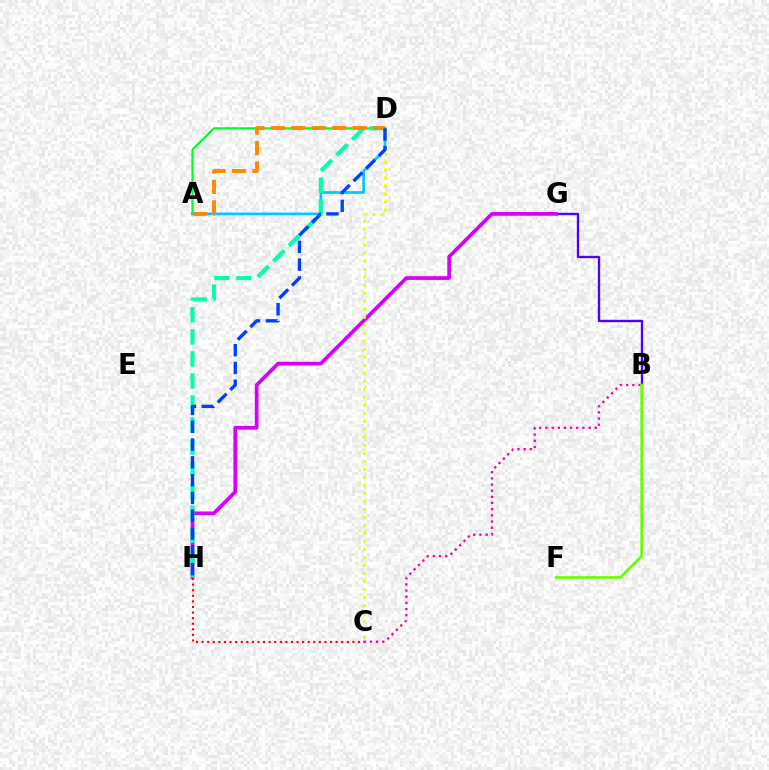{('B', 'G'): [{'color': '#4f00ff', 'line_style': 'solid', 'thickness': 1.69}], ('B', 'C'): [{'color': '#ff00a0', 'line_style': 'dotted', 'thickness': 1.68}], ('G', 'H'): [{'color': '#d600ff', 'line_style': 'solid', 'thickness': 2.68}], ('B', 'F'): [{'color': '#66ff00', 'line_style': 'solid', 'thickness': 1.9}], ('C', 'D'): [{'color': '#eeff00', 'line_style': 'dotted', 'thickness': 2.18}], ('A', 'D'): [{'color': '#00ff27', 'line_style': 'solid', 'thickness': 1.57}, {'color': '#00c7ff', 'line_style': 'solid', 'thickness': 1.94}, {'color': '#ff8800', 'line_style': 'dashed', 'thickness': 2.78}], ('D', 'H'): [{'color': '#00ffaf', 'line_style': 'dashed', 'thickness': 2.99}, {'color': '#003fff', 'line_style': 'dashed', 'thickness': 2.42}], ('C', 'H'): [{'color': '#ff0000', 'line_style': 'dotted', 'thickness': 1.52}]}